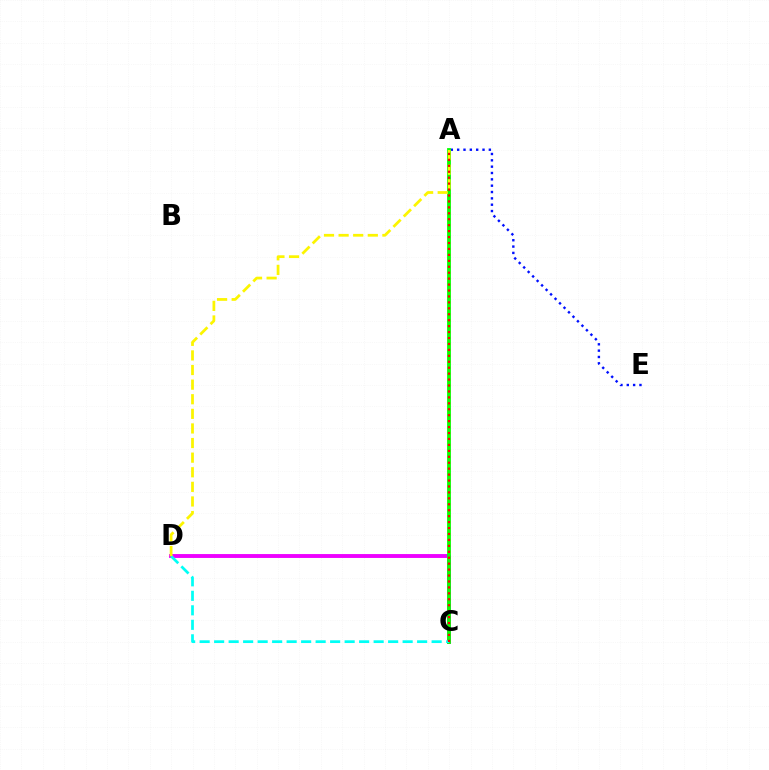{('C', 'D'): [{'color': '#ee00ff', 'line_style': 'solid', 'thickness': 2.8}, {'color': '#00fff6', 'line_style': 'dashed', 'thickness': 1.97}], ('A', 'E'): [{'color': '#0010ff', 'line_style': 'dotted', 'thickness': 1.72}], ('A', 'C'): [{'color': '#08ff00', 'line_style': 'solid', 'thickness': 2.75}, {'color': '#ff0000', 'line_style': 'dotted', 'thickness': 1.61}], ('A', 'D'): [{'color': '#fcf500', 'line_style': 'dashed', 'thickness': 1.98}]}